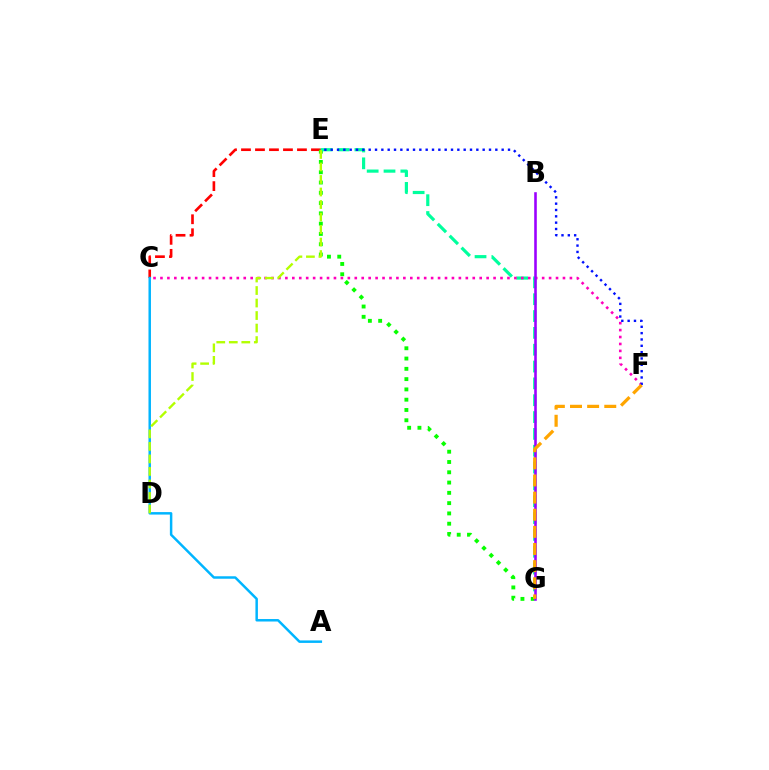{('C', 'E'): [{'color': '#ff0000', 'line_style': 'dashed', 'thickness': 1.9}], ('A', 'C'): [{'color': '#00b5ff', 'line_style': 'solid', 'thickness': 1.78}], ('E', 'G'): [{'color': '#08ff00', 'line_style': 'dotted', 'thickness': 2.79}, {'color': '#00ff9d', 'line_style': 'dashed', 'thickness': 2.29}], ('C', 'F'): [{'color': '#ff00bd', 'line_style': 'dotted', 'thickness': 1.89}], ('B', 'G'): [{'color': '#9b00ff', 'line_style': 'solid', 'thickness': 1.86}], ('E', 'F'): [{'color': '#0010ff', 'line_style': 'dotted', 'thickness': 1.72}], ('D', 'E'): [{'color': '#b3ff00', 'line_style': 'dashed', 'thickness': 1.7}], ('F', 'G'): [{'color': '#ffa500', 'line_style': 'dashed', 'thickness': 2.33}]}